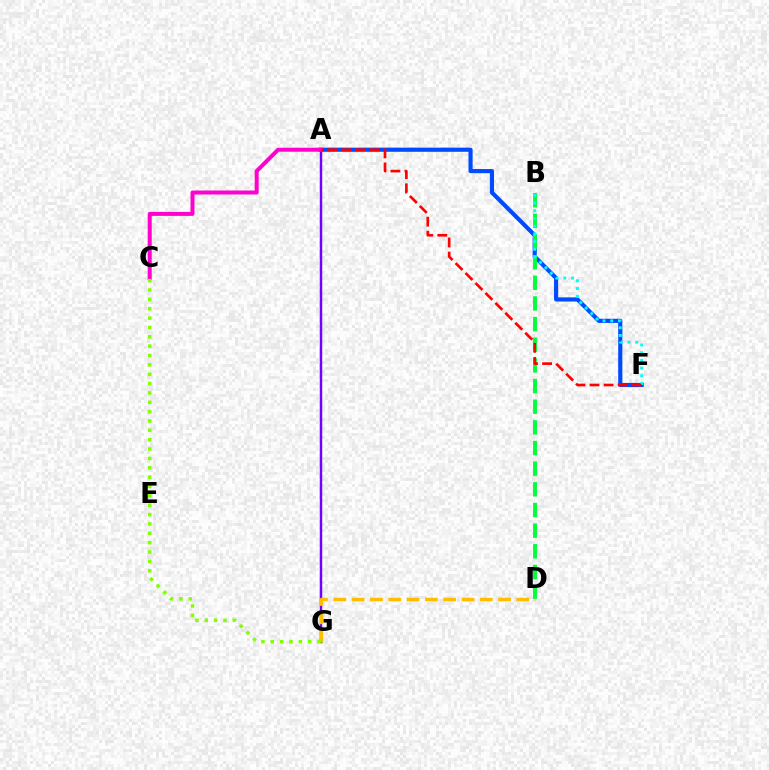{('A', 'F'): [{'color': '#004bff', 'line_style': 'solid', 'thickness': 2.99}, {'color': '#ff0000', 'line_style': 'dashed', 'thickness': 1.91}], ('A', 'G'): [{'color': '#7200ff', 'line_style': 'solid', 'thickness': 1.77}], ('B', 'D'): [{'color': '#00ff39', 'line_style': 'dashed', 'thickness': 2.81}], ('D', 'G'): [{'color': '#ffbd00', 'line_style': 'dashed', 'thickness': 2.49}], ('B', 'F'): [{'color': '#00fff6', 'line_style': 'dotted', 'thickness': 2.1}], ('A', 'C'): [{'color': '#ff00cf', 'line_style': 'solid', 'thickness': 2.88}], ('C', 'G'): [{'color': '#84ff00', 'line_style': 'dotted', 'thickness': 2.54}]}